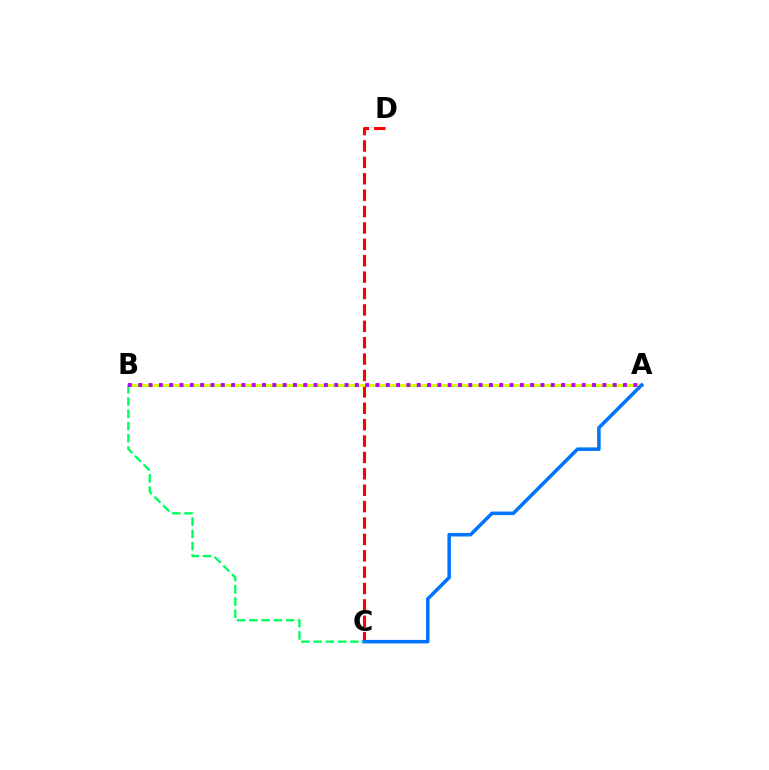{('C', 'D'): [{'color': '#ff0000', 'line_style': 'dashed', 'thickness': 2.23}], ('A', 'B'): [{'color': '#d1ff00', 'line_style': 'solid', 'thickness': 2.04}, {'color': '#b900ff', 'line_style': 'dotted', 'thickness': 2.8}], ('A', 'C'): [{'color': '#0074ff', 'line_style': 'solid', 'thickness': 2.54}], ('B', 'C'): [{'color': '#00ff5c', 'line_style': 'dashed', 'thickness': 1.66}]}